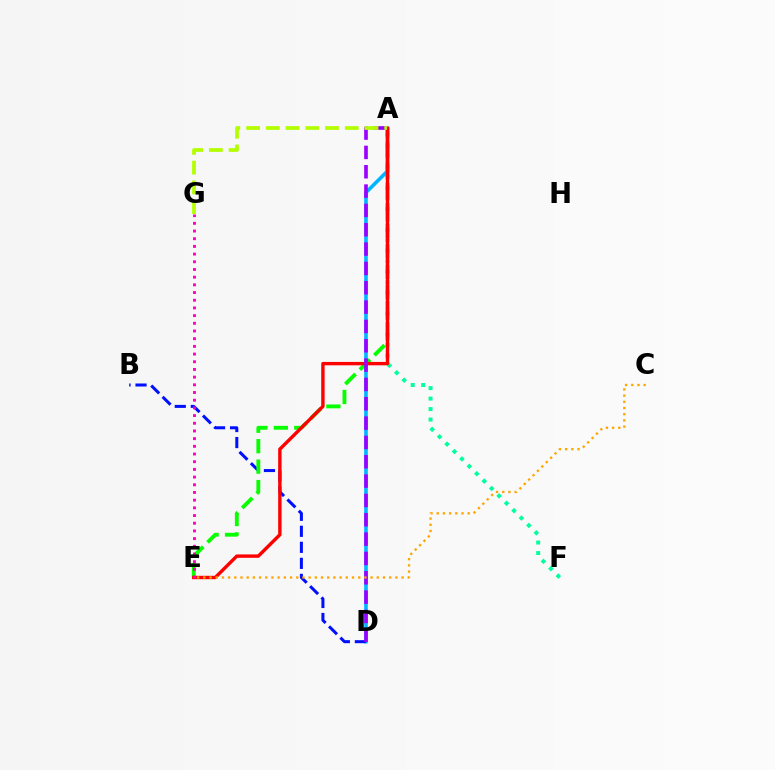{('A', 'D'): [{'color': '#00b5ff', 'line_style': 'solid', 'thickness': 2.6}, {'color': '#9b00ff', 'line_style': 'dashed', 'thickness': 2.63}], ('B', 'D'): [{'color': '#0010ff', 'line_style': 'dashed', 'thickness': 2.18}], ('A', 'F'): [{'color': '#00ff9d', 'line_style': 'dotted', 'thickness': 2.85}], ('A', 'E'): [{'color': '#08ff00', 'line_style': 'dashed', 'thickness': 2.78}, {'color': '#ff0000', 'line_style': 'solid', 'thickness': 2.44}], ('C', 'E'): [{'color': '#ffa500', 'line_style': 'dotted', 'thickness': 1.68}], ('E', 'G'): [{'color': '#ff00bd', 'line_style': 'dotted', 'thickness': 2.09}], ('A', 'G'): [{'color': '#b3ff00', 'line_style': 'dashed', 'thickness': 2.68}]}